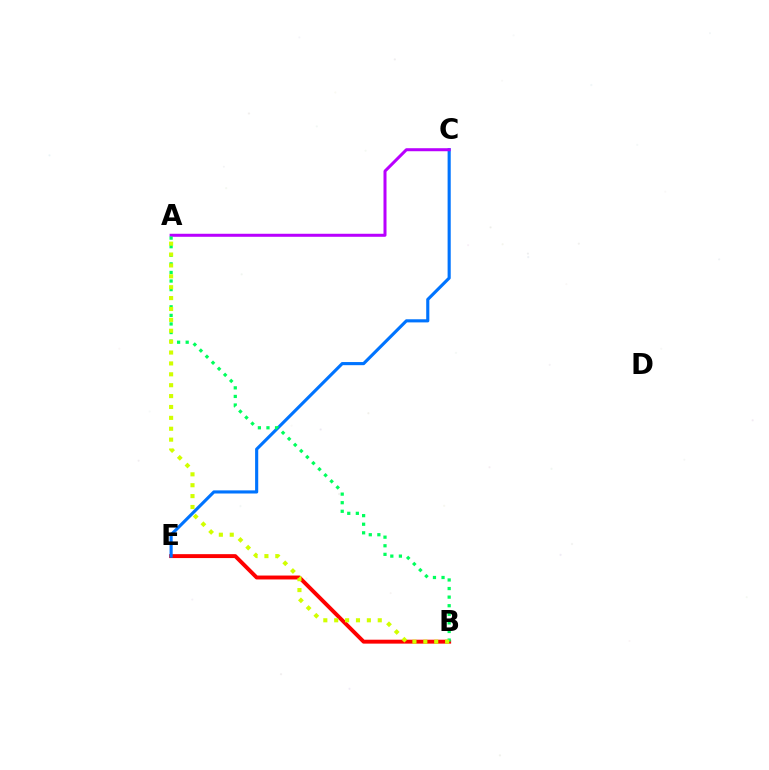{('B', 'E'): [{'color': '#ff0000', 'line_style': 'solid', 'thickness': 2.82}], ('C', 'E'): [{'color': '#0074ff', 'line_style': 'solid', 'thickness': 2.25}], ('A', 'C'): [{'color': '#b900ff', 'line_style': 'solid', 'thickness': 2.17}], ('A', 'B'): [{'color': '#00ff5c', 'line_style': 'dotted', 'thickness': 2.33}, {'color': '#d1ff00', 'line_style': 'dotted', 'thickness': 2.96}]}